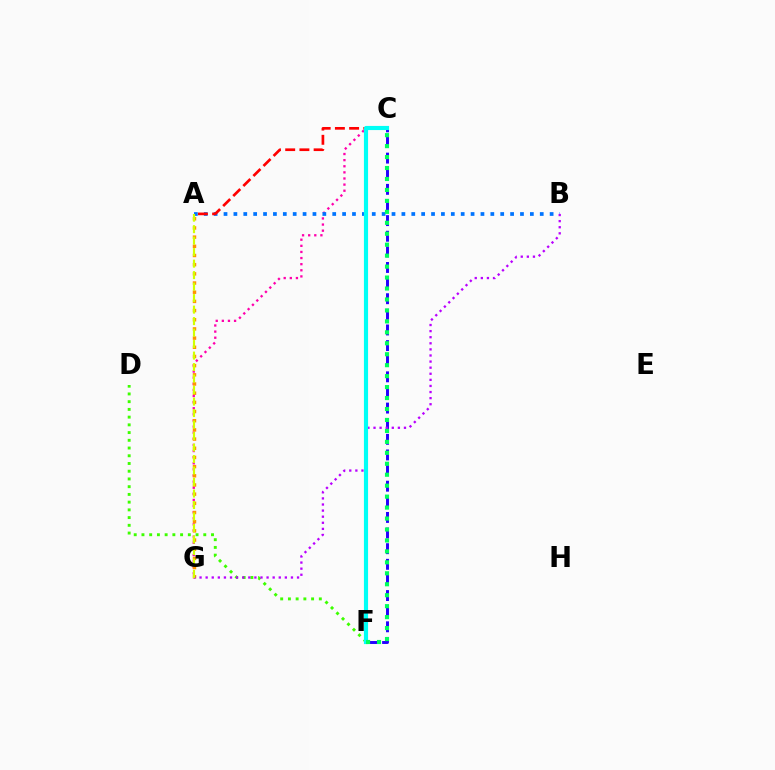{('C', 'G'): [{'color': '#ff00ac', 'line_style': 'dotted', 'thickness': 1.66}], ('C', 'F'): [{'color': '#2500ff', 'line_style': 'dashed', 'thickness': 2.12}, {'color': '#00fff6', 'line_style': 'solid', 'thickness': 2.98}, {'color': '#00ff5c', 'line_style': 'dotted', 'thickness': 2.98}], ('D', 'F'): [{'color': '#3dff00', 'line_style': 'dotted', 'thickness': 2.1}], ('A', 'G'): [{'color': '#ff9400', 'line_style': 'dotted', 'thickness': 2.49}, {'color': '#d1ff00', 'line_style': 'dashed', 'thickness': 1.56}], ('A', 'B'): [{'color': '#0074ff', 'line_style': 'dotted', 'thickness': 2.68}], ('B', 'G'): [{'color': '#b900ff', 'line_style': 'dotted', 'thickness': 1.66}], ('A', 'C'): [{'color': '#ff0000', 'line_style': 'dashed', 'thickness': 1.93}]}